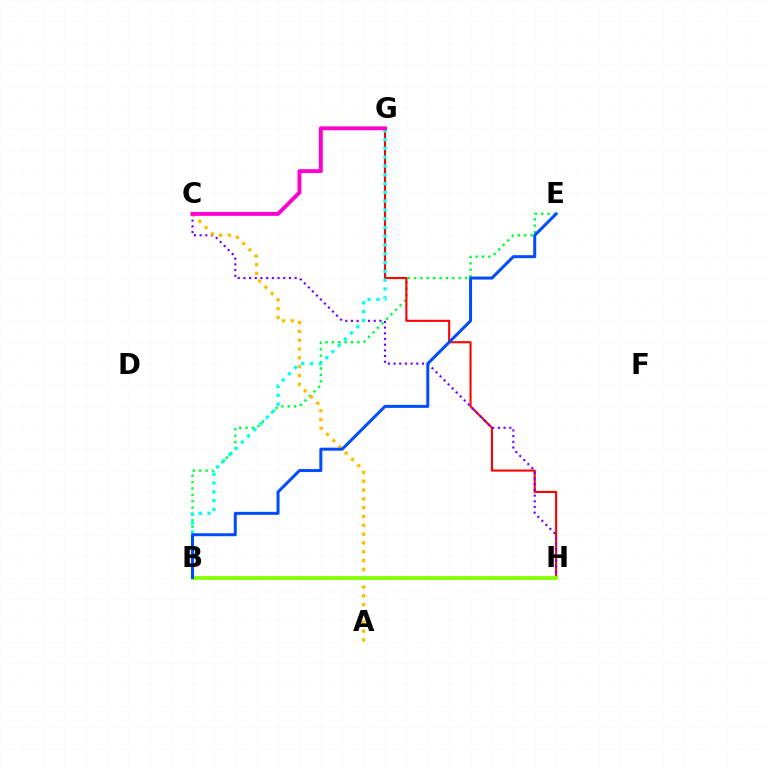{('B', 'E'): [{'color': '#00ff39', 'line_style': 'dotted', 'thickness': 1.73}, {'color': '#004bff', 'line_style': 'solid', 'thickness': 2.15}], ('G', 'H'): [{'color': '#ff0000', 'line_style': 'solid', 'thickness': 1.51}], ('C', 'H'): [{'color': '#7200ff', 'line_style': 'dotted', 'thickness': 1.55}], ('A', 'C'): [{'color': '#ffbd00', 'line_style': 'dotted', 'thickness': 2.4}], ('B', 'G'): [{'color': '#00fff6', 'line_style': 'dotted', 'thickness': 2.39}], ('B', 'H'): [{'color': '#84ff00', 'line_style': 'solid', 'thickness': 2.73}], ('C', 'G'): [{'color': '#ff00cf', 'line_style': 'solid', 'thickness': 2.81}]}